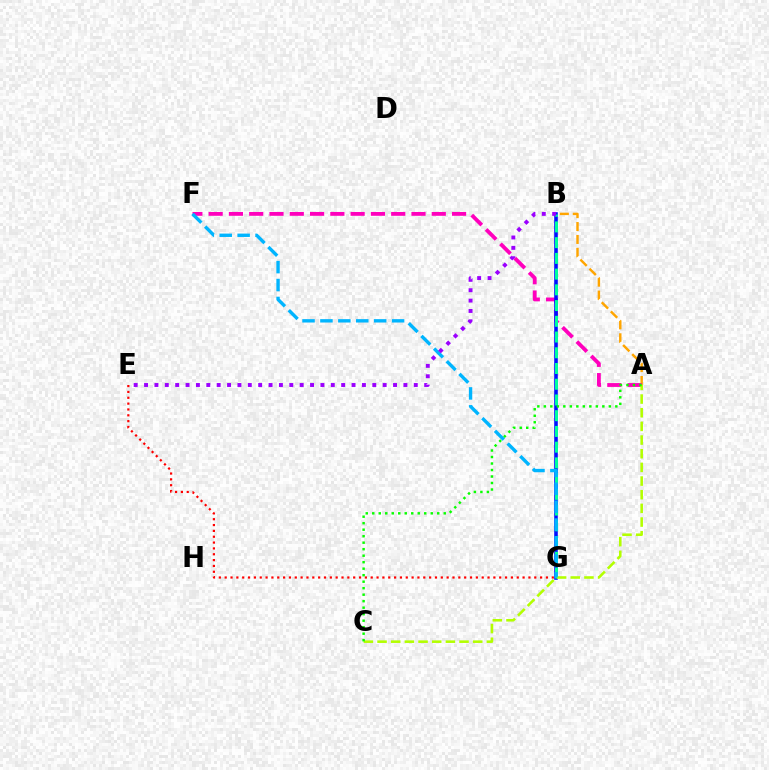{('A', 'B'): [{'color': '#ffa500', 'line_style': 'dashed', 'thickness': 1.75}], ('A', 'F'): [{'color': '#ff00bd', 'line_style': 'dashed', 'thickness': 2.76}], ('B', 'G'): [{'color': '#0010ff', 'line_style': 'solid', 'thickness': 2.58}, {'color': '#00ff9d', 'line_style': 'dashed', 'thickness': 2.14}], ('A', 'C'): [{'color': '#b3ff00', 'line_style': 'dashed', 'thickness': 1.86}, {'color': '#08ff00', 'line_style': 'dotted', 'thickness': 1.77}], ('F', 'G'): [{'color': '#00b5ff', 'line_style': 'dashed', 'thickness': 2.43}], ('B', 'E'): [{'color': '#9b00ff', 'line_style': 'dotted', 'thickness': 2.82}], ('E', 'G'): [{'color': '#ff0000', 'line_style': 'dotted', 'thickness': 1.59}]}